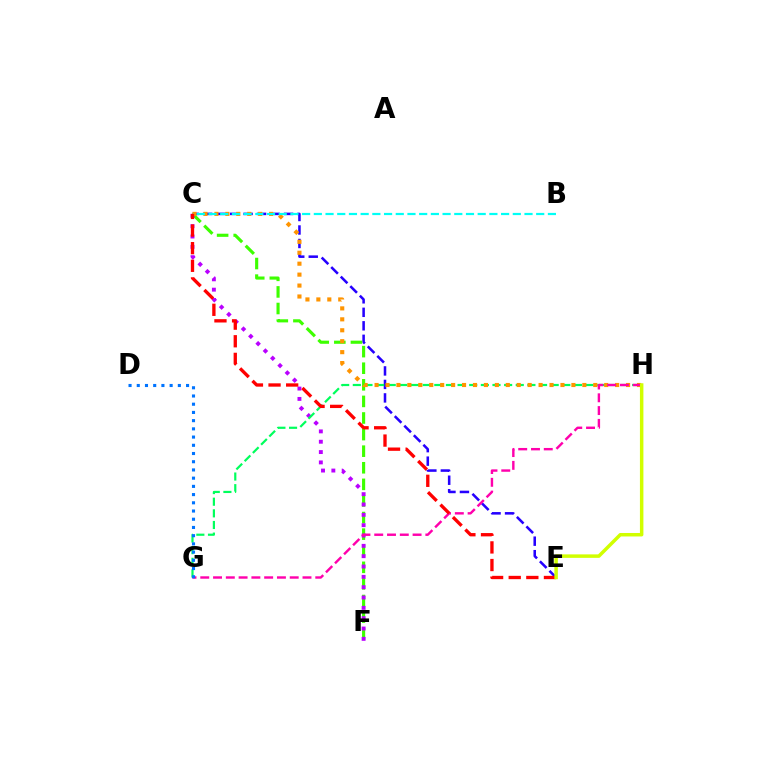{('C', 'E'): [{'color': '#2500ff', 'line_style': 'dashed', 'thickness': 1.83}, {'color': '#ff0000', 'line_style': 'dashed', 'thickness': 2.39}], ('C', 'F'): [{'color': '#3dff00', 'line_style': 'dashed', 'thickness': 2.25}, {'color': '#b900ff', 'line_style': 'dotted', 'thickness': 2.81}], ('G', 'H'): [{'color': '#00ff5c', 'line_style': 'dashed', 'thickness': 1.58}, {'color': '#ff00ac', 'line_style': 'dashed', 'thickness': 1.74}], ('C', 'H'): [{'color': '#ff9400', 'line_style': 'dotted', 'thickness': 2.97}], ('B', 'C'): [{'color': '#00fff6', 'line_style': 'dashed', 'thickness': 1.59}], ('D', 'G'): [{'color': '#0074ff', 'line_style': 'dotted', 'thickness': 2.23}], ('E', 'H'): [{'color': '#d1ff00', 'line_style': 'solid', 'thickness': 2.5}]}